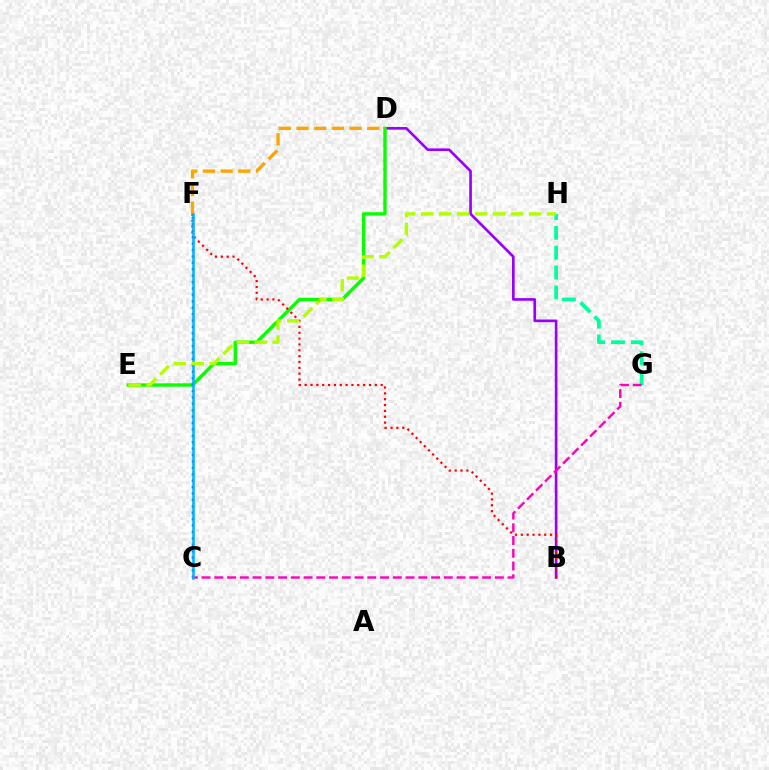{('B', 'D'): [{'color': '#9b00ff', 'line_style': 'solid', 'thickness': 1.91}], ('D', 'E'): [{'color': '#08ff00', 'line_style': 'solid', 'thickness': 2.44}], ('G', 'H'): [{'color': '#00ff9d', 'line_style': 'dashed', 'thickness': 2.7}], ('B', 'F'): [{'color': '#ff0000', 'line_style': 'dotted', 'thickness': 1.59}], ('C', 'F'): [{'color': '#0010ff', 'line_style': 'dotted', 'thickness': 1.74}, {'color': '#00b5ff', 'line_style': 'solid', 'thickness': 1.83}], ('D', 'F'): [{'color': '#ffa500', 'line_style': 'dashed', 'thickness': 2.4}], ('C', 'G'): [{'color': '#ff00bd', 'line_style': 'dashed', 'thickness': 1.73}], ('E', 'H'): [{'color': '#b3ff00', 'line_style': 'dashed', 'thickness': 2.44}]}